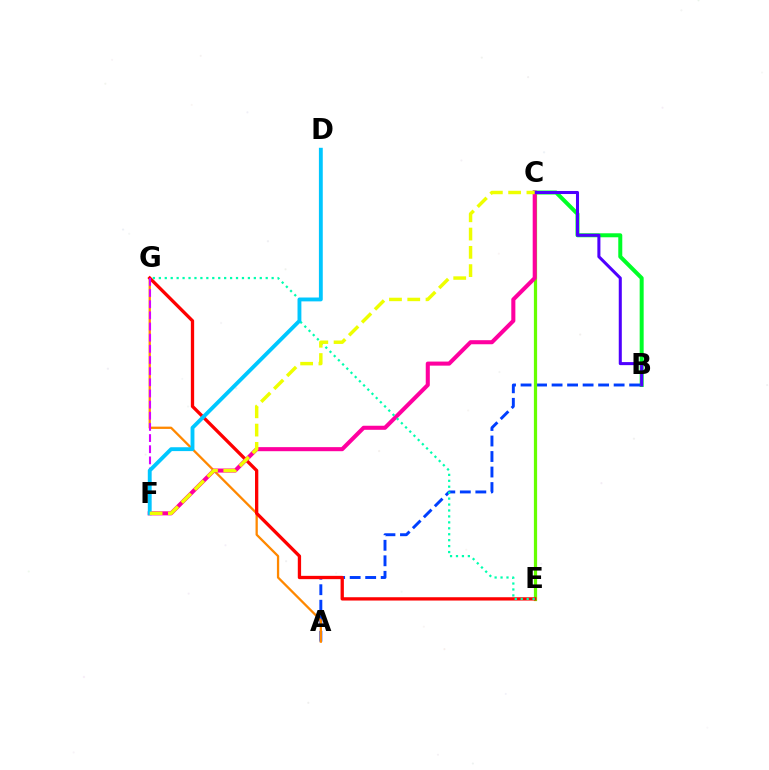{('B', 'C'): [{'color': '#00ff27', 'line_style': 'solid', 'thickness': 2.88}, {'color': '#4f00ff', 'line_style': 'solid', 'thickness': 2.19}], ('A', 'B'): [{'color': '#003fff', 'line_style': 'dashed', 'thickness': 2.11}], ('A', 'G'): [{'color': '#ff8800', 'line_style': 'solid', 'thickness': 1.65}], ('C', 'E'): [{'color': '#66ff00', 'line_style': 'solid', 'thickness': 2.32}], ('E', 'G'): [{'color': '#ff0000', 'line_style': 'solid', 'thickness': 2.38}, {'color': '#00ffaf', 'line_style': 'dotted', 'thickness': 1.61}], ('C', 'F'): [{'color': '#ff00a0', 'line_style': 'solid', 'thickness': 2.92}, {'color': '#eeff00', 'line_style': 'dashed', 'thickness': 2.48}], ('F', 'G'): [{'color': '#d600ff', 'line_style': 'dashed', 'thickness': 1.52}], ('D', 'F'): [{'color': '#00c7ff', 'line_style': 'solid', 'thickness': 2.78}]}